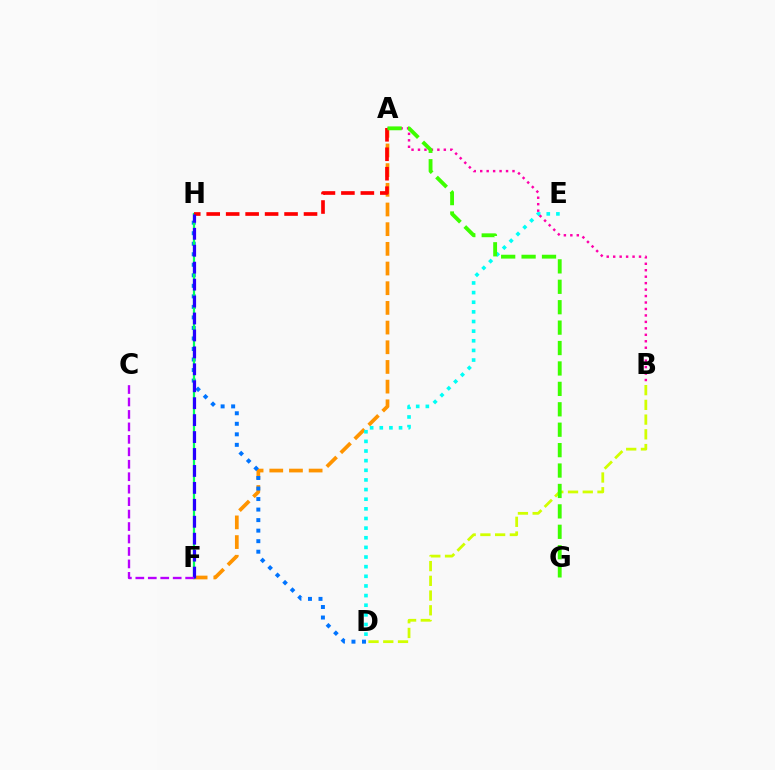{('A', 'F'): [{'color': '#ff9400', 'line_style': 'dashed', 'thickness': 2.67}], ('D', 'H'): [{'color': '#0074ff', 'line_style': 'dotted', 'thickness': 2.86}], ('F', 'H'): [{'color': '#00ff5c', 'line_style': 'solid', 'thickness': 1.62}, {'color': '#2500ff', 'line_style': 'dashed', 'thickness': 2.3}], ('B', 'D'): [{'color': '#d1ff00', 'line_style': 'dashed', 'thickness': 2.0}], ('A', 'H'): [{'color': '#ff0000', 'line_style': 'dashed', 'thickness': 2.64}], ('D', 'E'): [{'color': '#00fff6', 'line_style': 'dotted', 'thickness': 2.62}], ('C', 'F'): [{'color': '#b900ff', 'line_style': 'dashed', 'thickness': 1.69}], ('A', 'B'): [{'color': '#ff00ac', 'line_style': 'dotted', 'thickness': 1.75}], ('A', 'G'): [{'color': '#3dff00', 'line_style': 'dashed', 'thickness': 2.77}]}